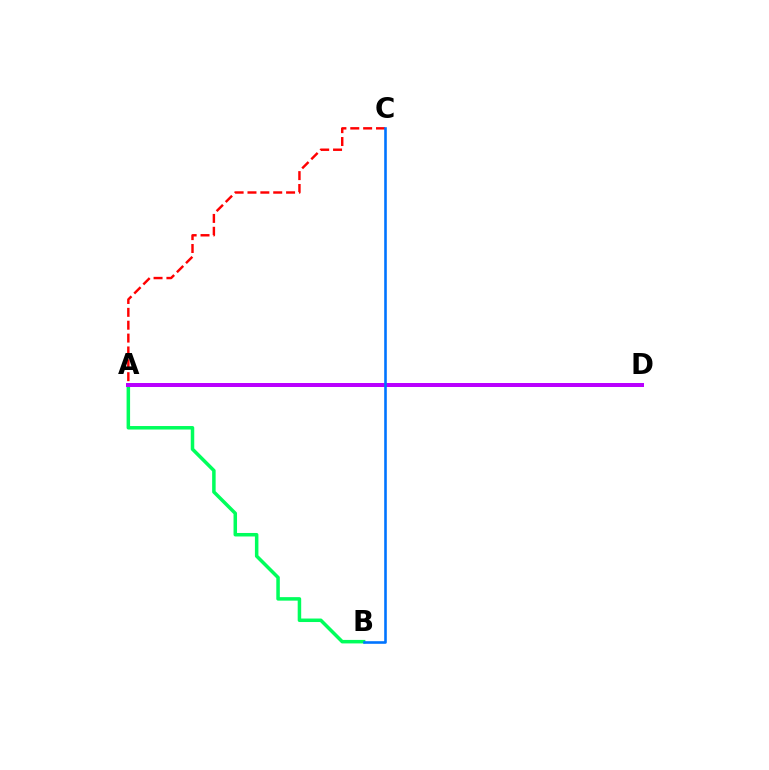{('A', 'C'): [{'color': '#ff0000', 'line_style': 'dashed', 'thickness': 1.75}], ('A', 'D'): [{'color': '#d1ff00', 'line_style': 'dashed', 'thickness': 1.73}, {'color': '#b900ff', 'line_style': 'solid', 'thickness': 2.87}], ('A', 'B'): [{'color': '#00ff5c', 'line_style': 'solid', 'thickness': 2.52}], ('B', 'C'): [{'color': '#0074ff', 'line_style': 'solid', 'thickness': 1.87}]}